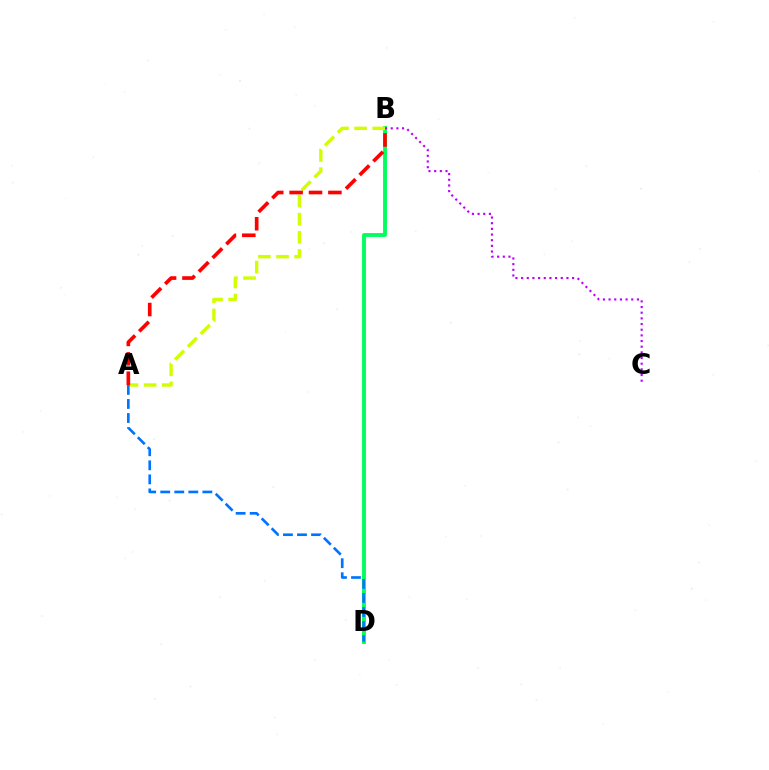{('B', 'D'): [{'color': '#00ff5c', 'line_style': 'solid', 'thickness': 2.79}], ('A', 'B'): [{'color': '#d1ff00', 'line_style': 'dashed', 'thickness': 2.46}, {'color': '#ff0000', 'line_style': 'dashed', 'thickness': 2.63}], ('A', 'D'): [{'color': '#0074ff', 'line_style': 'dashed', 'thickness': 1.91}], ('B', 'C'): [{'color': '#b900ff', 'line_style': 'dotted', 'thickness': 1.54}]}